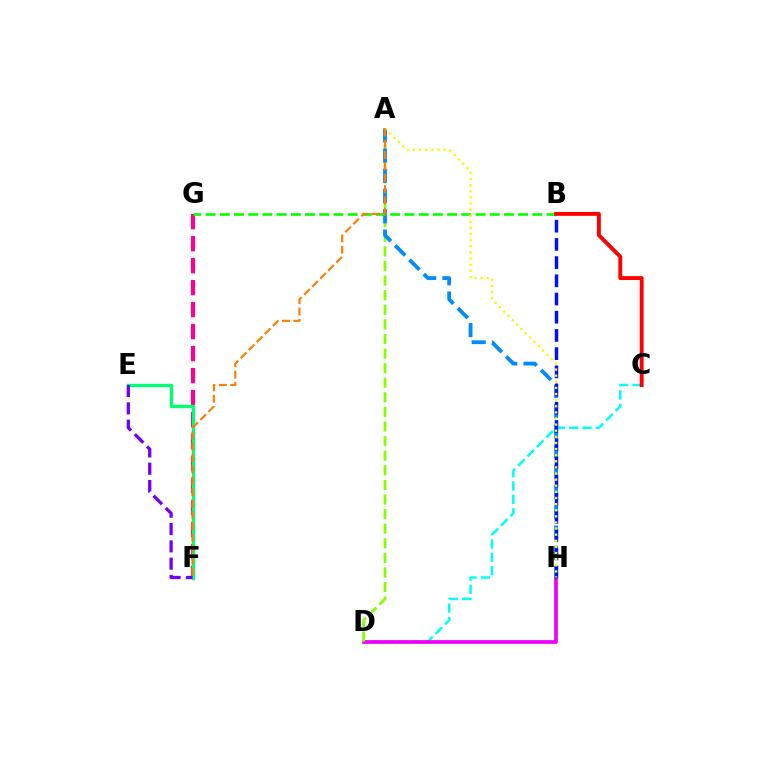{('C', 'D'): [{'color': '#00fff6', 'line_style': 'dashed', 'thickness': 1.82}], ('F', 'G'): [{'color': '#ff0094', 'line_style': 'dashed', 'thickness': 2.99}], ('D', 'H'): [{'color': '#ee00ff', 'line_style': 'solid', 'thickness': 2.68}], ('A', 'D'): [{'color': '#84ff00', 'line_style': 'dashed', 'thickness': 1.98}], ('A', 'H'): [{'color': '#008cff', 'line_style': 'dashed', 'thickness': 2.75}, {'color': '#fcf500', 'line_style': 'dotted', 'thickness': 1.66}], ('B', 'G'): [{'color': '#08ff00', 'line_style': 'dashed', 'thickness': 1.93}], ('E', 'F'): [{'color': '#00ff74', 'line_style': 'solid', 'thickness': 2.43}, {'color': '#7200ff', 'line_style': 'dashed', 'thickness': 2.35}], ('B', 'C'): [{'color': '#ff0000', 'line_style': 'solid', 'thickness': 2.8}], ('B', 'H'): [{'color': '#0010ff', 'line_style': 'dashed', 'thickness': 2.47}], ('A', 'F'): [{'color': '#ff7c00', 'line_style': 'dashed', 'thickness': 1.54}]}